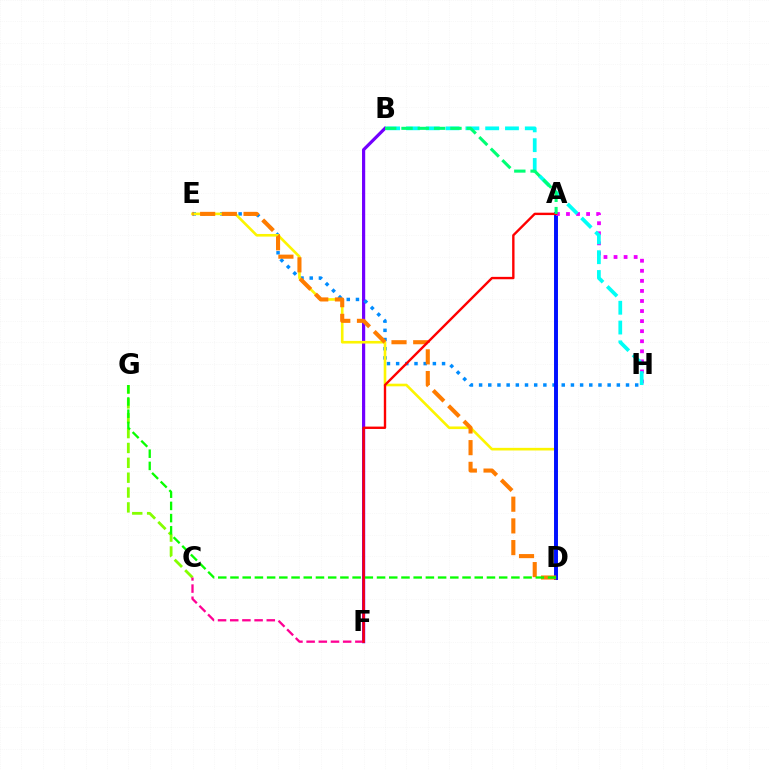{('B', 'F'): [{'color': '#7200ff', 'line_style': 'solid', 'thickness': 2.29}], ('E', 'H'): [{'color': '#008cff', 'line_style': 'dotted', 'thickness': 2.49}], ('D', 'E'): [{'color': '#fcf500', 'line_style': 'solid', 'thickness': 1.89}, {'color': '#ff7c00', 'line_style': 'dashed', 'thickness': 2.95}], ('A', 'D'): [{'color': '#0010ff', 'line_style': 'solid', 'thickness': 2.84}], ('C', 'G'): [{'color': '#84ff00', 'line_style': 'dashed', 'thickness': 2.02}], ('D', 'G'): [{'color': '#08ff00', 'line_style': 'dashed', 'thickness': 1.66}], ('A', 'H'): [{'color': '#ee00ff', 'line_style': 'dotted', 'thickness': 2.73}], ('B', 'H'): [{'color': '#00fff6', 'line_style': 'dashed', 'thickness': 2.69}], ('C', 'F'): [{'color': '#ff0094', 'line_style': 'dashed', 'thickness': 1.65}], ('A', 'F'): [{'color': '#ff0000', 'line_style': 'solid', 'thickness': 1.72}], ('A', 'B'): [{'color': '#00ff74', 'line_style': 'dashed', 'thickness': 2.22}]}